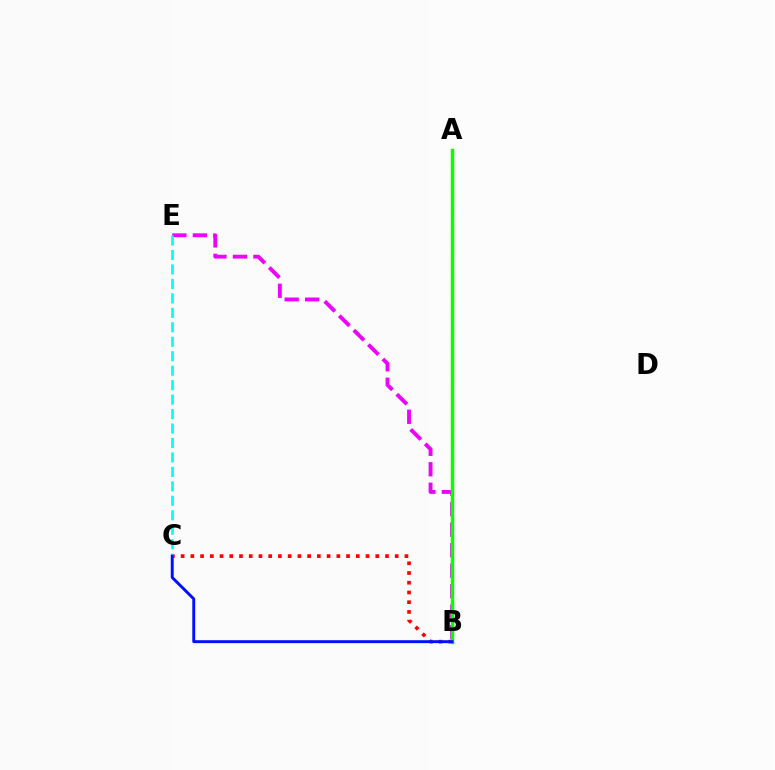{('B', 'C'): [{'color': '#ff0000', 'line_style': 'dotted', 'thickness': 2.64}, {'color': '#0010ff', 'line_style': 'solid', 'thickness': 2.1}], ('A', 'B'): [{'color': '#fcf500', 'line_style': 'dashed', 'thickness': 1.57}, {'color': '#08ff00', 'line_style': 'solid', 'thickness': 2.48}], ('B', 'E'): [{'color': '#ee00ff', 'line_style': 'dashed', 'thickness': 2.78}], ('C', 'E'): [{'color': '#00fff6', 'line_style': 'dashed', 'thickness': 1.96}]}